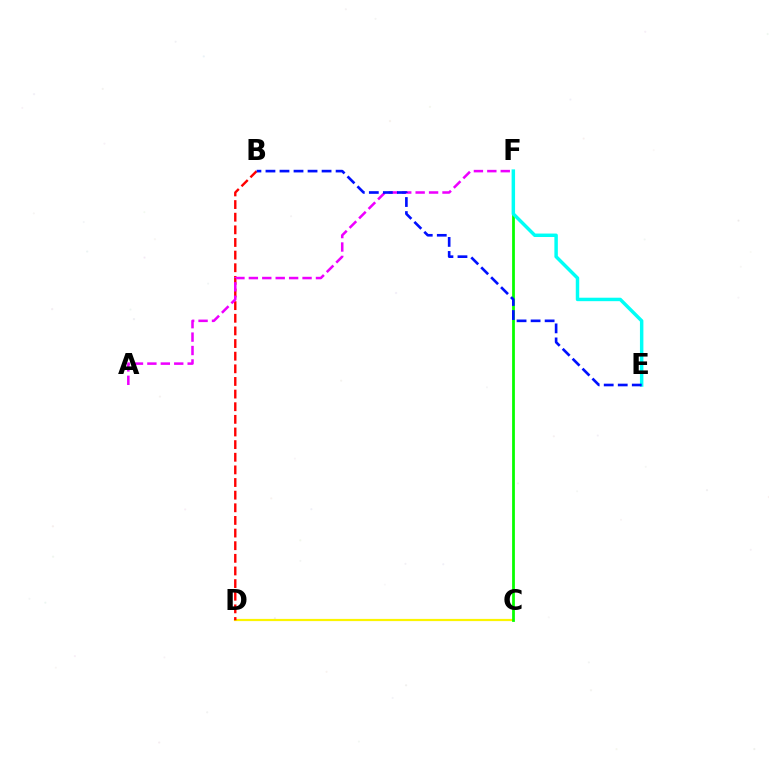{('C', 'D'): [{'color': '#fcf500', 'line_style': 'solid', 'thickness': 1.59}], ('B', 'D'): [{'color': '#ff0000', 'line_style': 'dashed', 'thickness': 1.72}], ('A', 'F'): [{'color': '#ee00ff', 'line_style': 'dashed', 'thickness': 1.82}], ('C', 'F'): [{'color': '#08ff00', 'line_style': 'solid', 'thickness': 2.0}], ('E', 'F'): [{'color': '#00fff6', 'line_style': 'solid', 'thickness': 2.49}], ('B', 'E'): [{'color': '#0010ff', 'line_style': 'dashed', 'thickness': 1.91}]}